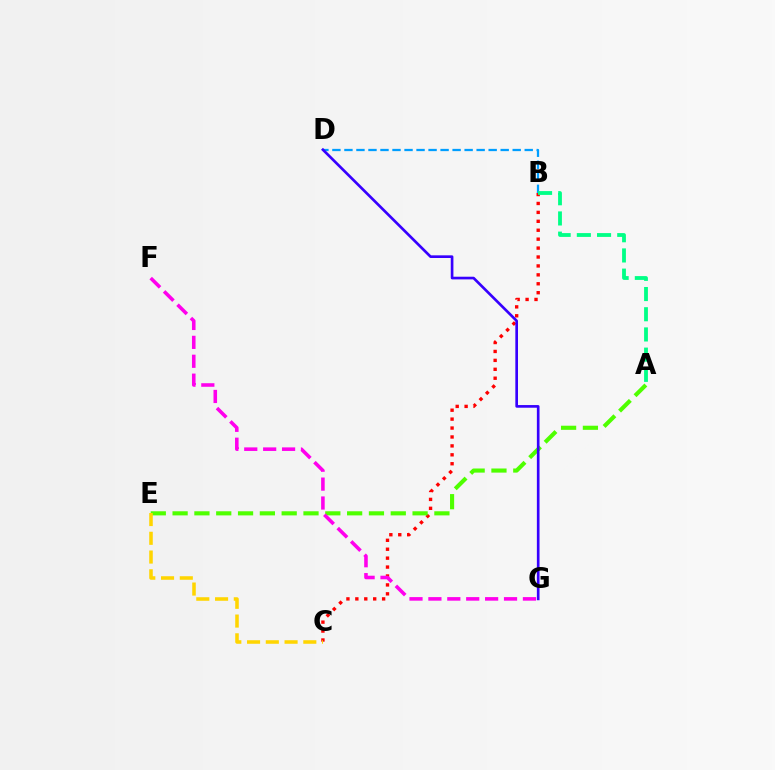{('B', 'C'): [{'color': '#ff0000', 'line_style': 'dotted', 'thickness': 2.42}], ('B', 'D'): [{'color': '#009eff', 'line_style': 'dashed', 'thickness': 1.63}], ('A', 'E'): [{'color': '#4fff00', 'line_style': 'dashed', 'thickness': 2.96}], ('A', 'B'): [{'color': '#00ff86', 'line_style': 'dashed', 'thickness': 2.74}], ('F', 'G'): [{'color': '#ff00ed', 'line_style': 'dashed', 'thickness': 2.57}], ('C', 'E'): [{'color': '#ffd500', 'line_style': 'dashed', 'thickness': 2.55}], ('D', 'G'): [{'color': '#3700ff', 'line_style': 'solid', 'thickness': 1.92}]}